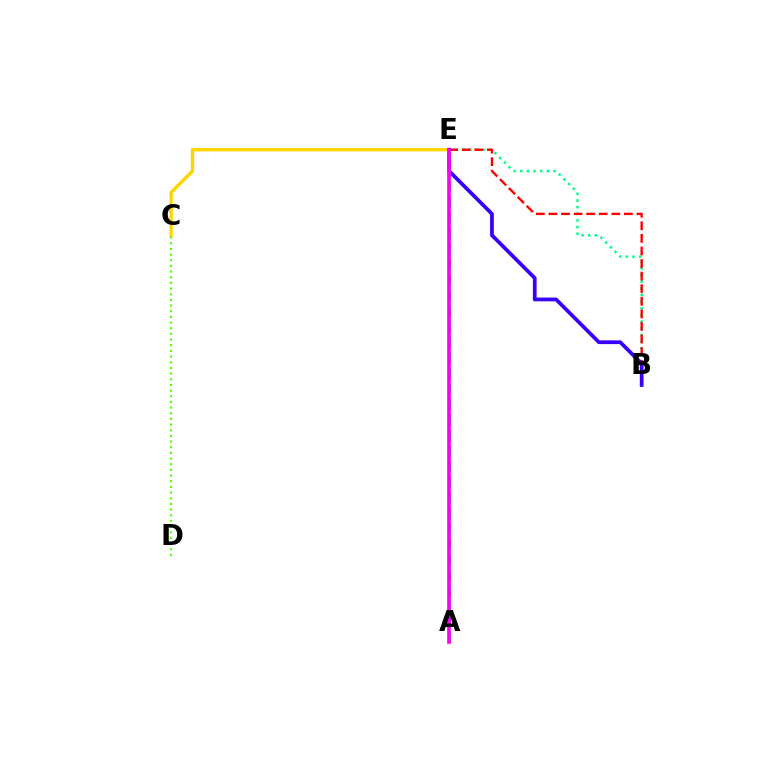{('B', 'E'): [{'color': '#00ff86', 'line_style': 'dotted', 'thickness': 1.8}, {'color': '#ff0000', 'line_style': 'dashed', 'thickness': 1.71}, {'color': '#3700ff', 'line_style': 'solid', 'thickness': 2.7}], ('C', 'D'): [{'color': '#4fff00', 'line_style': 'dotted', 'thickness': 1.54}], ('C', 'E'): [{'color': '#ffd500', 'line_style': 'solid', 'thickness': 2.43}], ('A', 'E'): [{'color': '#009eff', 'line_style': 'dashed', 'thickness': 2.11}, {'color': '#ff00ed', 'line_style': 'solid', 'thickness': 2.63}]}